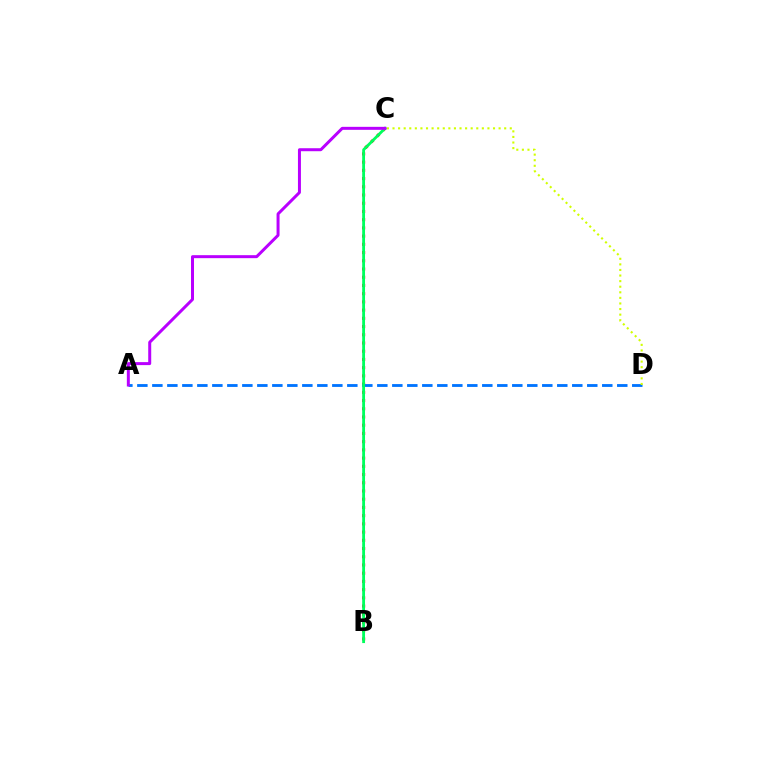{('B', 'C'): [{'color': '#ff0000', 'line_style': 'dotted', 'thickness': 2.23}, {'color': '#00ff5c', 'line_style': 'solid', 'thickness': 2.03}], ('A', 'D'): [{'color': '#0074ff', 'line_style': 'dashed', 'thickness': 2.04}], ('A', 'C'): [{'color': '#b900ff', 'line_style': 'solid', 'thickness': 2.15}], ('C', 'D'): [{'color': '#d1ff00', 'line_style': 'dotted', 'thickness': 1.52}]}